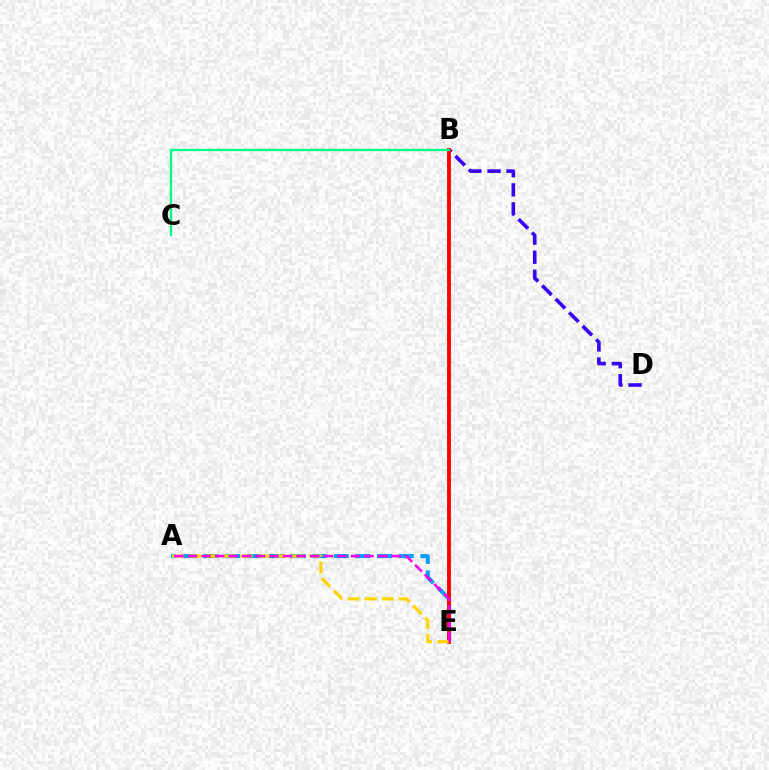{('B', 'E'): [{'color': '#4fff00', 'line_style': 'solid', 'thickness': 1.79}, {'color': '#ff0000', 'line_style': 'solid', 'thickness': 2.75}], ('A', 'E'): [{'color': '#009eff', 'line_style': 'dashed', 'thickness': 2.94}, {'color': '#ffd500', 'line_style': 'dashed', 'thickness': 2.33}, {'color': '#ff00ed', 'line_style': 'dashed', 'thickness': 1.85}], ('B', 'D'): [{'color': '#3700ff', 'line_style': 'dashed', 'thickness': 2.59}], ('B', 'C'): [{'color': '#00ff86', 'line_style': 'solid', 'thickness': 1.7}]}